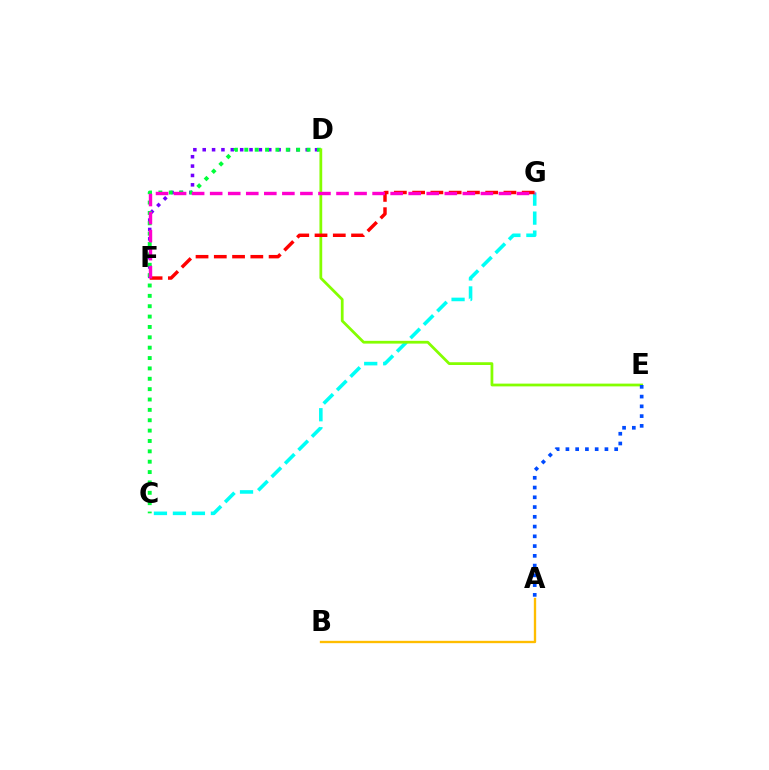{('D', 'F'): [{'color': '#7200ff', 'line_style': 'dotted', 'thickness': 2.54}], ('C', 'D'): [{'color': '#00ff39', 'line_style': 'dotted', 'thickness': 2.82}], ('C', 'G'): [{'color': '#00fff6', 'line_style': 'dashed', 'thickness': 2.58}], ('A', 'B'): [{'color': '#ffbd00', 'line_style': 'solid', 'thickness': 1.69}], ('D', 'E'): [{'color': '#84ff00', 'line_style': 'solid', 'thickness': 1.99}], ('F', 'G'): [{'color': '#ff0000', 'line_style': 'dashed', 'thickness': 2.48}, {'color': '#ff00cf', 'line_style': 'dashed', 'thickness': 2.45}], ('A', 'E'): [{'color': '#004bff', 'line_style': 'dotted', 'thickness': 2.65}]}